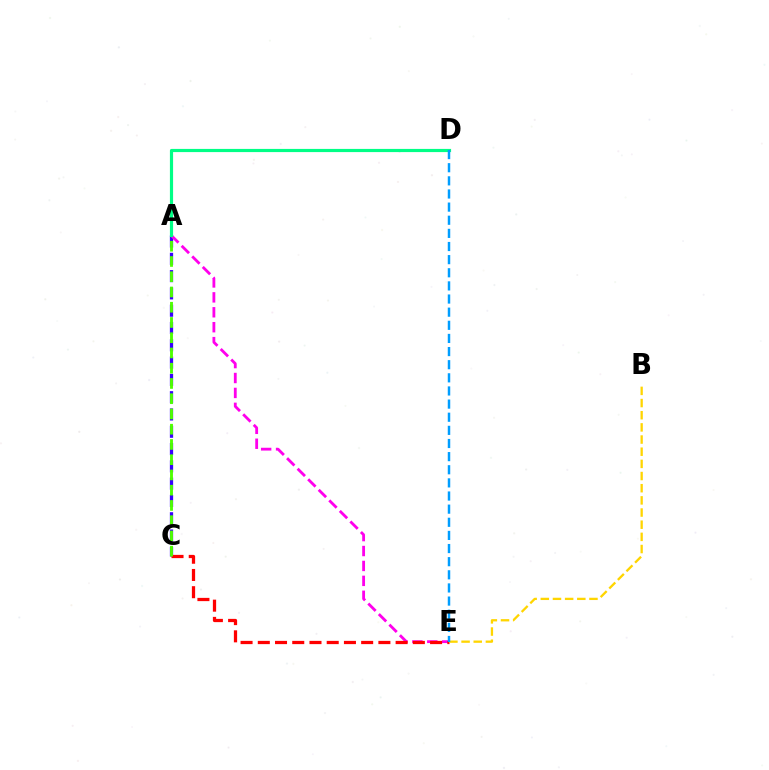{('A', 'C'): [{'color': '#3700ff', 'line_style': 'dashed', 'thickness': 2.35}, {'color': '#4fff00', 'line_style': 'dashed', 'thickness': 2.07}], ('A', 'E'): [{'color': '#ff00ed', 'line_style': 'dashed', 'thickness': 2.03}], ('C', 'E'): [{'color': '#ff0000', 'line_style': 'dashed', 'thickness': 2.34}], ('A', 'D'): [{'color': '#00ff86', 'line_style': 'solid', 'thickness': 2.29}], ('B', 'E'): [{'color': '#ffd500', 'line_style': 'dashed', 'thickness': 1.65}], ('D', 'E'): [{'color': '#009eff', 'line_style': 'dashed', 'thickness': 1.78}]}